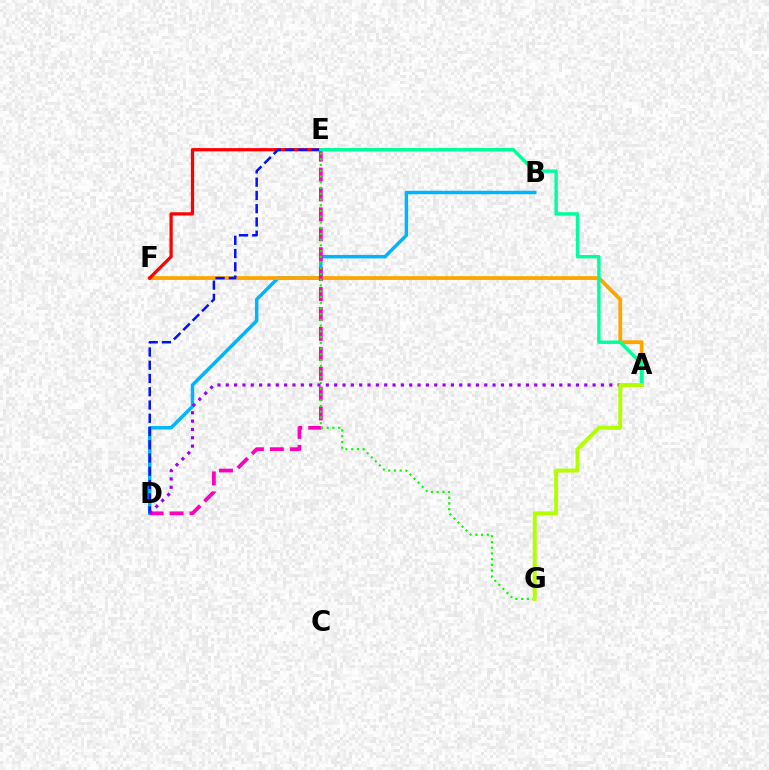{('B', 'D'): [{'color': '#00b5ff', 'line_style': 'solid', 'thickness': 2.49}], ('A', 'F'): [{'color': '#ffa500', 'line_style': 'solid', 'thickness': 2.74}], ('D', 'E'): [{'color': '#ff00bd', 'line_style': 'dashed', 'thickness': 2.7}, {'color': '#0010ff', 'line_style': 'dashed', 'thickness': 1.8}], ('E', 'F'): [{'color': '#ff0000', 'line_style': 'solid', 'thickness': 2.33}], ('E', 'G'): [{'color': '#08ff00', 'line_style': 'dotted', 'thickness': 1.56}], ('A', 'E'): [{'color': '#00ff9d', 'line_style': 'solid', 'thickness': 2.44}], ('A', 'D'): [{'color': '#9b00ff', 'line_style': 'dotted', 'thickness': 2.27}], ('A', 'G'): [{'color': '#b3ff00', 'line_style': 'solid', 'thickness': 2.84}]}